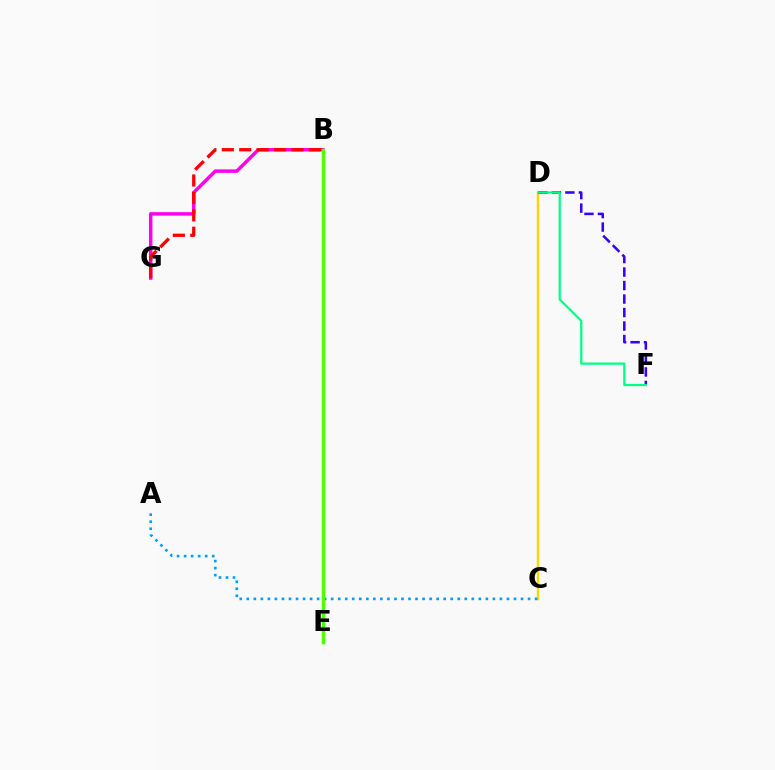{('C', 'D'): [{'color': '#ffd500', 'line_style': 'solid', 'thickness': 1.76}], ('A', 'C'): [{'color': '#009eff', 'line_style': 'dotted', 'thickness': 1.91}], ('D', 'F'): [{'color': '#3700ff', 'line_style': 'dashed', 'thickness': 1.83}, {'color': '#00ff86', 'line_style': 'solid', 'thickness': 1.6}], ('B', 'G'): [{'color': '#ff00ed', 'line_style': 'solid', 'thickness': 2.5}, {'color': '#ff0000', 'line_style': 'dashed', 'thickness': 2.37}], ('B', 'E'): [{'color': '#4fff00', 'line_style': 'solid', 'thickness': 2.51}]}